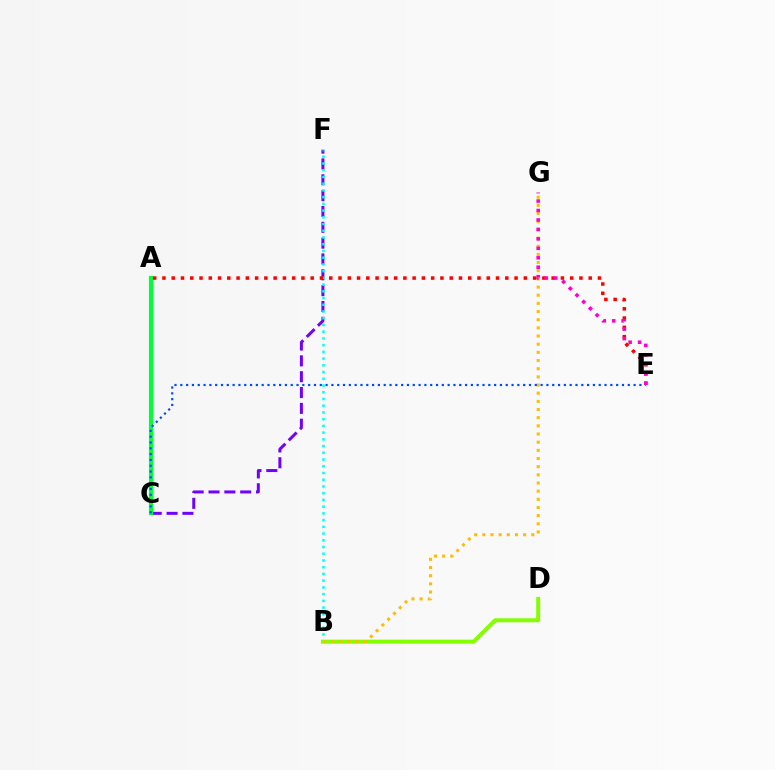{('C', 'F'): [{'color': '#7200ff', 'line_style': 'dashed', 'thickness': 2.15}], ('B', 'F'): [{'color': '#00fff6', 'line_style': 'dotted', 'thickness': 1.83}], ('B', 'D'): [{'color': '#84ff00', 'line_style': 'solid', 'thickness': 2.88}], ('B', 'G'): [{'color': '#ffbd00', 'line_style': 'dotted', 'thickness': 2.22}], ('A', 'C'): [{'color': '#00ff39', 'line_style': 'solid', 'thickness': 2.98}], ('A', 'E'): [{'color': '#ff0000', 'line_style': 'dotted', 'thickness': 2.52}], ('E', 'G'): [{'color': '#ff00cf', 'line_style': 'dotted', 'thickness': 2.57}], ('C', 'E'): [{'color': '#004bff', 'line_style': 'dotted', 'thickness': 1.58}]}